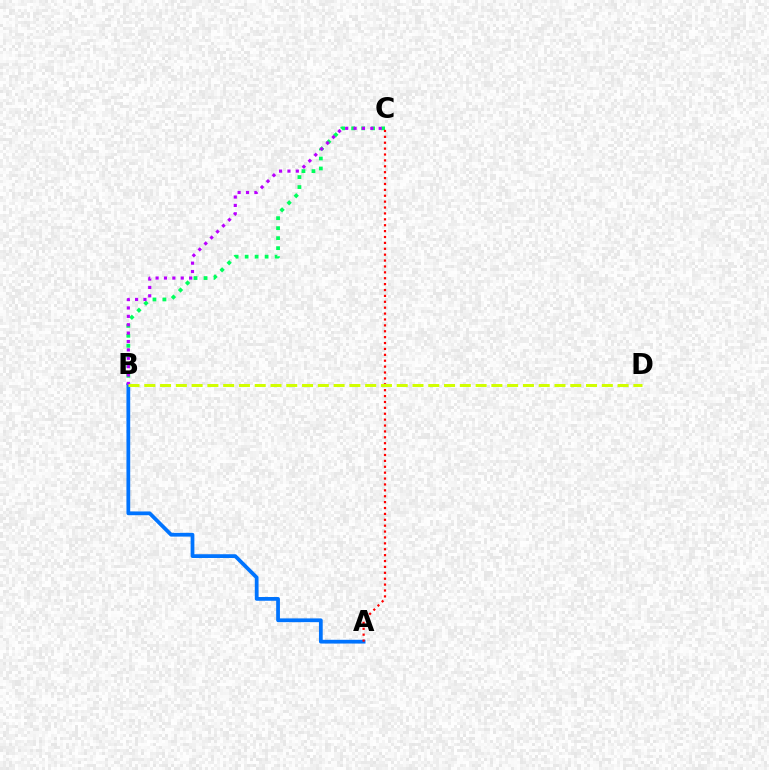{('B', 'C'): [{'color': '#00ff5c', 'line_style': 'dotted', 'thickness': 2.71}, {'color': '#b900ff', 'line_style': 'dotted', 'thickness': 2.28}], ('A', 'B'): [{'color': '#0074ff', 'line_style': 'solid', 'thickness': 2.71}], ('A', 'C'): [{'color': '#ff0000', 'line_style': 'dotted', 'thickness': 1.6}], ('B', 'D'): [{'color': '#d1ff00', 'line_style': 'dashed', 'thickness': 2.14}]}